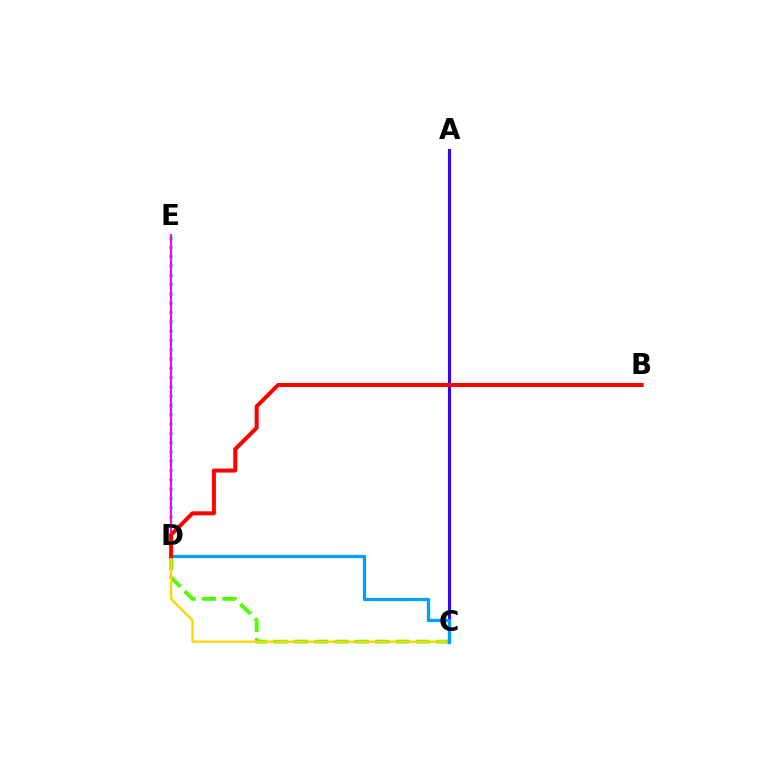{('C', 'D'): [{'color': '#4fff00', 'line_style': 'dashed', 'thickness': 2.76}, {'color': '#ffd500', 'line_style': 'solid', 'thickness': 1.66}, {'color': '#009eff', 'line_style': 'solid', 'thickness': 2.35}], ('D', 'E'): [{'color': '#00ff86', 'line_style': 'dotted', 'thickness': 2.53}, {'color': '#ff00ed', 'line_style': 'solid', 'thickness': 1.53}], ('A', 'C'): [{'color': '#3700ff', 'line_style': 'solid', 'thickness': 2.22}], ('B', 'D'): [{'color': '#ff0000', 'line_style': 'solid', 'thickness': 2.89}]}